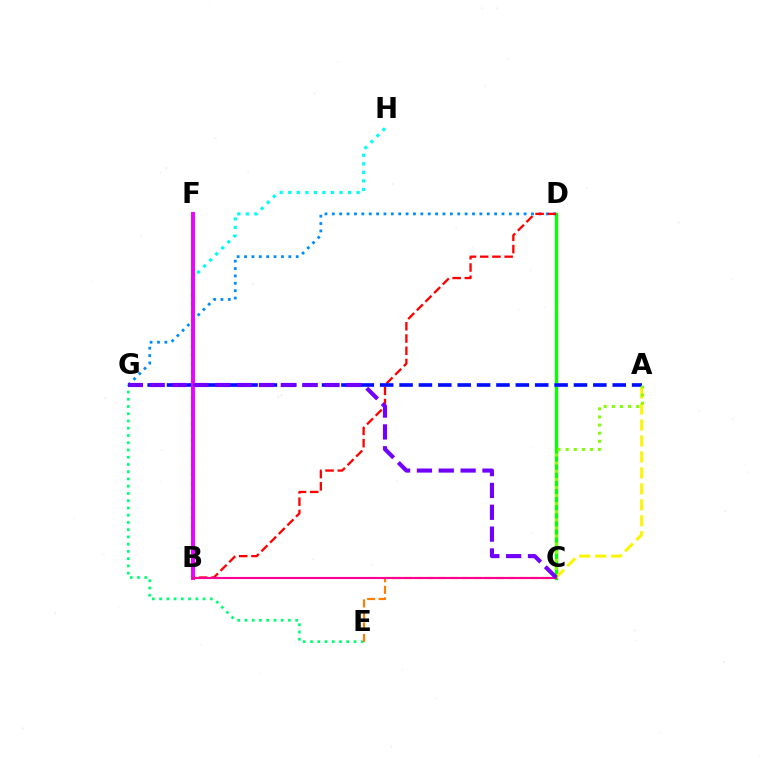{('C', 'D'): [{'color': '#08ff00', 'line_style': 'solid', 'thickness': 2.38}], ('B', 'H'): [{'color': '#00fff6', 'line_style': 'dotted', 'thickness': 2.32}], ('D', 'G'): [{'color': '#008cff', 'line_style': 'dotted', 'thickness': 2.0}], ('B', 'D'): [{'color': '#ff0000', 'line_style': 'dashed', 'thickness': 1.66}], ('E', 'G'): [{'color': '#00ff74', 'line_style': 'dotted', 'thickness': 1.97}], ('A', 'G'): [{'color': '#0010ff', 'line_style': 'dashed', 'thickness': 2.63}], ('C', 'E'): [{'color': '#ff7c00', 'line_style': 'dashed', 'thickness': 1.57}], ('B', 'F'): [{'color': '#ee00ff', 'line_style': 'solid', 'thickness': 2.82}], ('A', 'C'): [{'color': '#fcf500', 'line_style': 'dashed', 'thickness': 2.17}, {'color': '#84ff00', 'line_style': 'dotted', 'thickness': 2.2}], ('B', 'C'): [{'color': '#ff0094', 'line_style': 'solid', 'thickness': 1.52}], ('C', 'G'): [{'color': '#7200ff', 'line_style': 'dashed', 'thickness': 2.97}]}